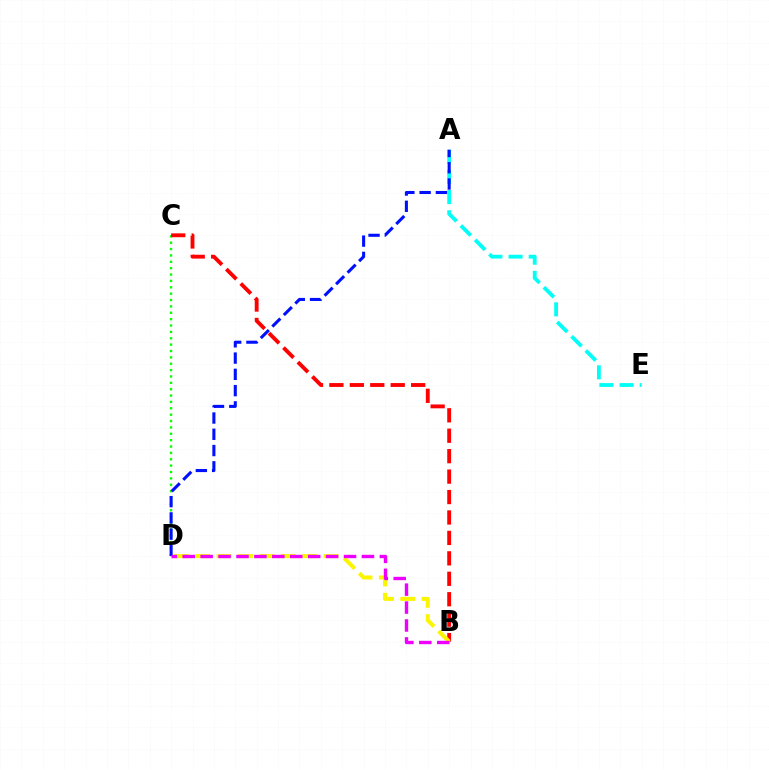{('C', 'D'): [{'color': '#08ff00', 'line_style': 'dotted', 'thickness': 1.73}], ('A', 'E'): [{'color': '#00fff6', 'line_style': 'dashed', 'thickness': 2.74}], ('B', 'C'): [{'color': '#ff0000', 'line_style': 'dashed', 'thickness': 2.78}], ('B', 'D'): [{'color': '#fcf500', 'line_style': 'dashed', 'thickness': 2.91}, {'color': '#ee00ff', 'line_style': 'dashed', 'thickness': 2.43}], ('A', 'D'): [{'color': '#0010ff', 'line_style': 'dashed', 'thickness': 2.21}]}